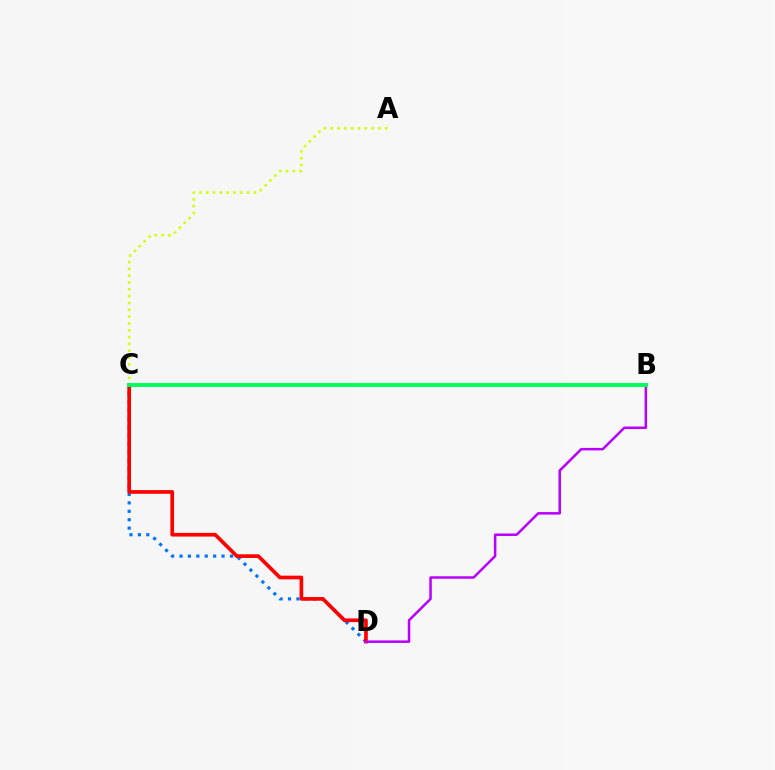{('C', 'D'): [{'color': '#0074ff', 'line_style': 'dotted', 'thickness': 2.28}, {'color': '#ff0000', 'line_style': 'solid', 'thickness': 2.65}], ('B', 'D'): [{'color': '#b900ff', 'line_style': 'solid', 'thickness': 1.8}], ('A', 'C'): [{'color': '#d1ff00', 'line_style': 'dotted', 'thickness': 1.85}], ('B', 'C'): [{'color': '#00ff5c', 'line_style': 'solid', 'thickness': 2.82}]}